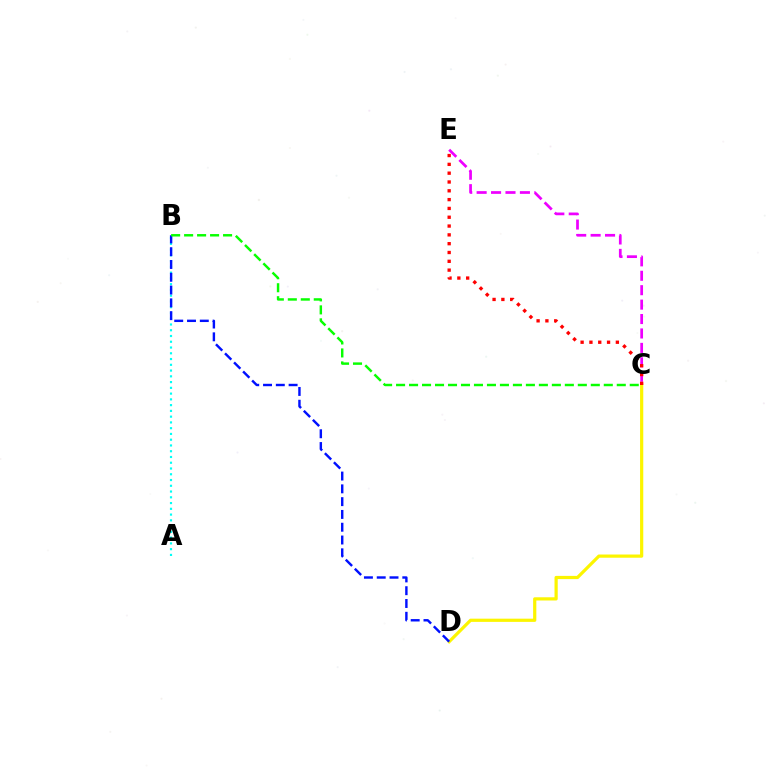{('C', 'E'): [{'color': '#ee00ff', 'line_style': 'dashed', 'thickness': 1.96}, {'color': '#ff0000', 'line_style': 'dotted', 'thickness': 2.39}], ('C', 'D'): [{'color': '#fcf500', 'line_style': 'solid', 'thickness': 2.31}], ('A', 'B'): [{'color': '#00fff6', 'line_style': 'dotted', 'thickness': 1.57}], ('B', 'D'): [{'color': '#0010ff', 'line_style': 'dashed', 'thickness': 1.74}], ('B', 'C'): [{'color': '#08ff00', 'line_style': 'dashed', 'thickness': 1.76}]}